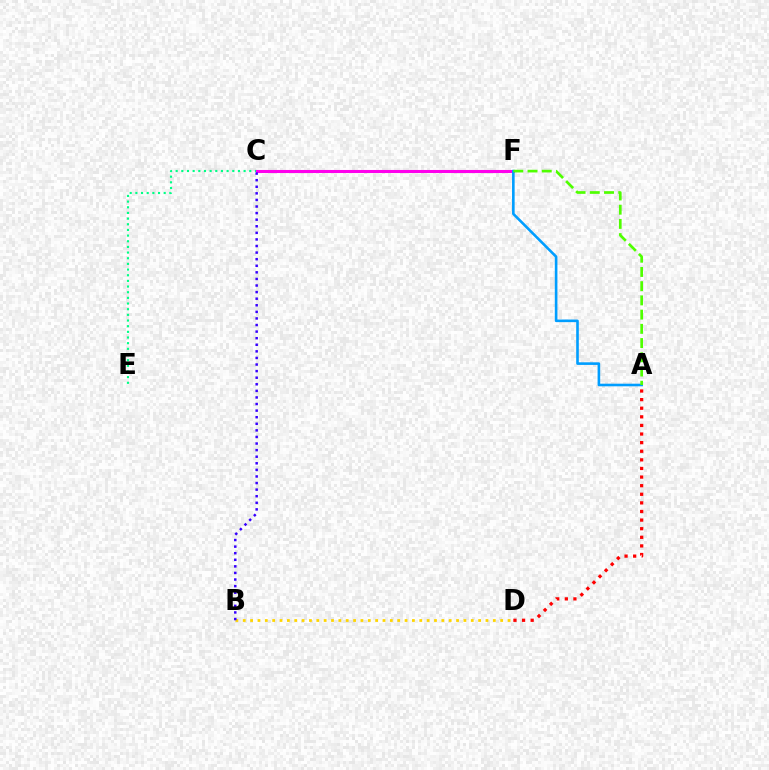{('C', 'E'): [{'color': '#00ff86', 'line_style': 'dotted', 'thickness': 1.54}], ('C', 'F'): [{'color': '#ff00ed', 'line_style': 'solid', 'thickness': 2.2}], ('A', 'F'): [{'color': '#009eff', 'line_style': 'solid', 'thickness': 1.88}, {'color': '#4fff00', 'line_style': 'dashed', 'thickness': 1.93}], ('B', 'D'): [{'color': '#ffd500', 'line_style': 'dotted', 'thickness': 2.0}], ('A', 'D'): [{'color': '#ff0000', 'line_style': 'dotted', 'thickness': 2.34}], ('B', 'C'): [{'color': '#3700ff', 'line_style': 'dotted', 'thickness': 1.79}]}